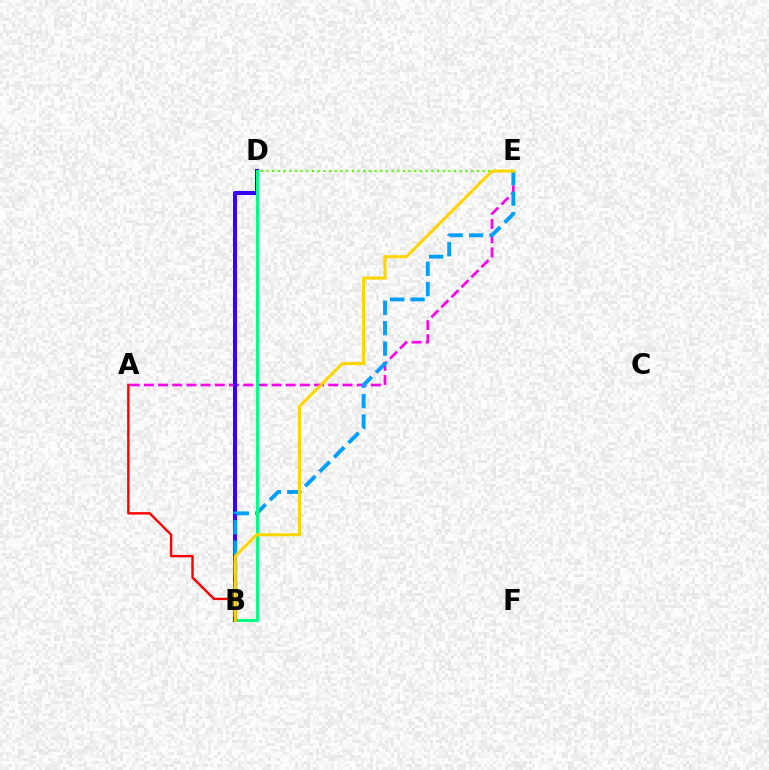{('D', 'E'): [{'color': '#4fff00', 'line_style': 'dotted', 'thickness': 1.54}], ('A', 'E'): [{'color': '#ff00ed', 'line_style': 'dashed', 'thickness': 1.93}], ('B', 'D'): [{'color': '#3700ff', 'line_style': 'solid', 'thickness': 2.91}, {'color': '#00ff86', 'line_style': 'solid', 'thickness': 2.16}], ('B', 'E'): [{'color': '#009eff', 'line_style': 'dashed', 'thickness': 2.78}, {'color': '#ffd500', 'line_style': 'solid', 'thickness': 2.2}], ('A', 'B'): [{'color': '#ff0000', 'line_style': 'solid', 'thickness': 1.72}]}